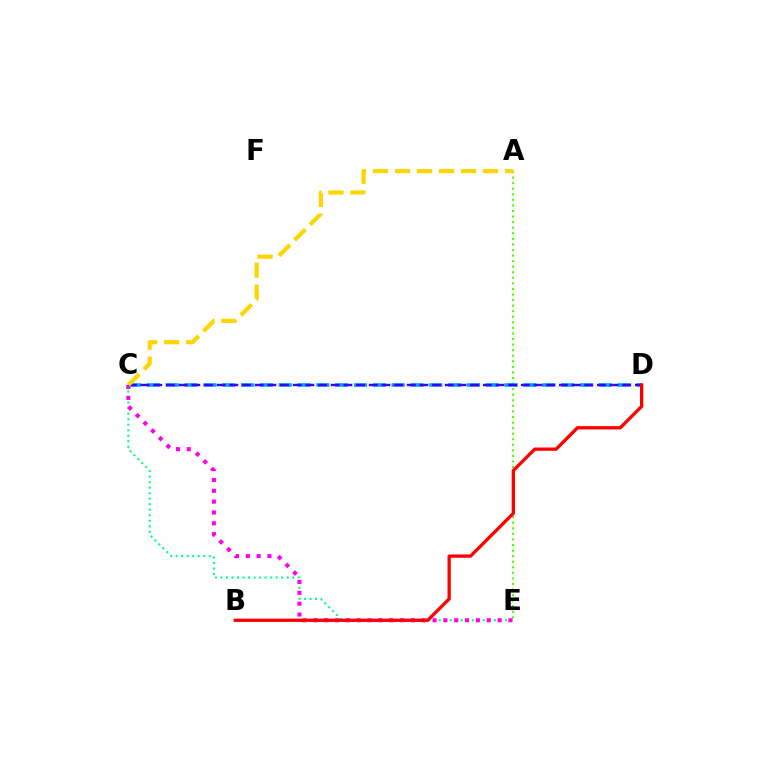{('A', 'E'): [{'color': '#4fff00', 'line_style': 'dotted', 'thickness': 1.51}], ('C', 'E'): [{'color': '#00ff86', 'line_style': 'dotted', 'thickness': 1.5}, {'color': '#ff00ed', 'line_style': 'dotted', 'thickness': 2.94}], ('C', 'D'): [{'color': '#009eff', 'line_style': 'dashed', 'thickness': 2.56}, {'color': '#3700ff', 'line_style': 'dashed', 'thickness': 1.72}], ('A', 'C'): [{'color': '#ffd500', 'line_style': 'dashed', 'thickness': 2.99}], ('B', 'D'): [{'color': '#ff0000', 'line_style': 'solid', 'thickness': 2.38}]}